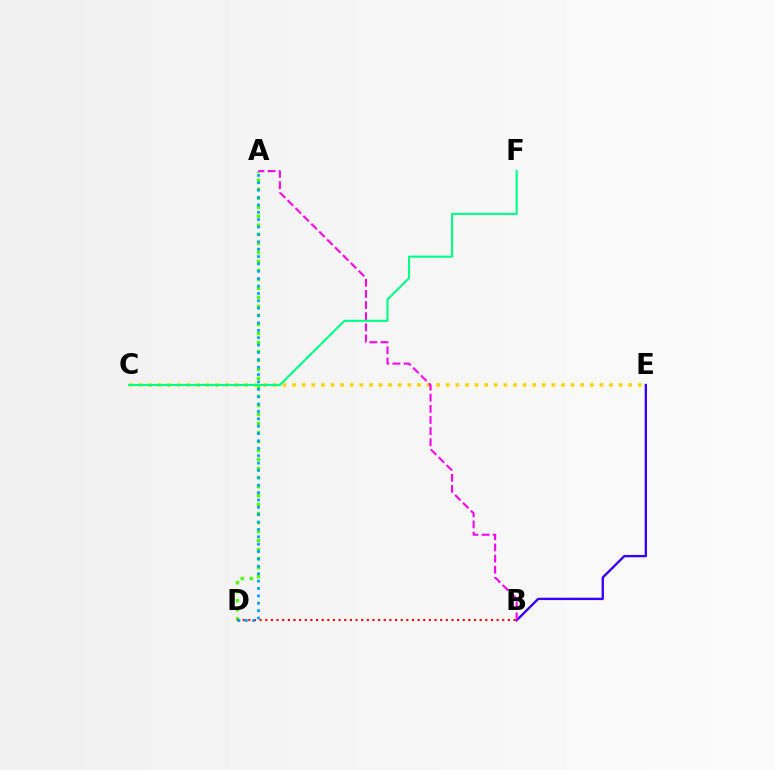{('B', 'E'): [{'color': '#3700ff', 'line_style': 'solid', 'thickness': 1.69}], ('A', 'D'): [{'color': '#4fff00', 'line_style': 'dotted', 'thickness': 2.45}, {'color': '#009eff', 'line_style': 'dotted', 'thickness': 2.0}], ('C', 'E'): [{'color': '#ffd500', 'line_style': 'dotted', 'thickness': 2.61}], ('A', 'B'): [{'color': '#ff00ed', 'line_style': 'dashed', 'thickness': 1.51}], ('C', 'F'): [{'color': '#00ff86', 'line_style': 'solid', 'thickness': 1.52}], ('B', 'D'): [{'color': '#ff0000', 'line_style': 'dotted', 'thickness': 1.53}]}